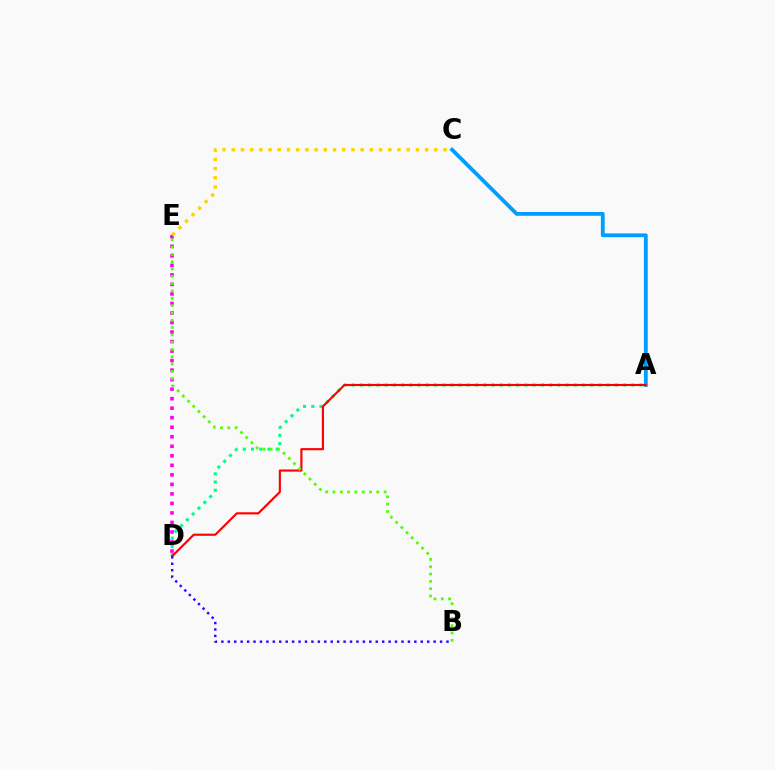{('D', 'E'): [{'color': '#ff00ed', 'line_style': 'dotted', 'thickness': 2.59}], ('C', 'E'): [{'color': '#ffd500', 'line_style': 'dotted', 'thickness': 2.5}], ('A', 'C'): [{'color': '#009eff', 'line_style': 'solid', 'thickness': 2.73}], ('A', 'D'): [{'color': '#00ff86', 'line_style': 'dotted', 'thickness': 2.23}, {'color': '#ff0000', 'line_style': 'solid', 'thickness': 1.54}], ('B', 'D'): [{'color': '#3700ff', 'line_style': 'dotted', 'thickness': 1.75}], ('B', 'E'): [{'color': '#4fff00', 'line_style': 'dotted', 'thickness': 1.99}]}